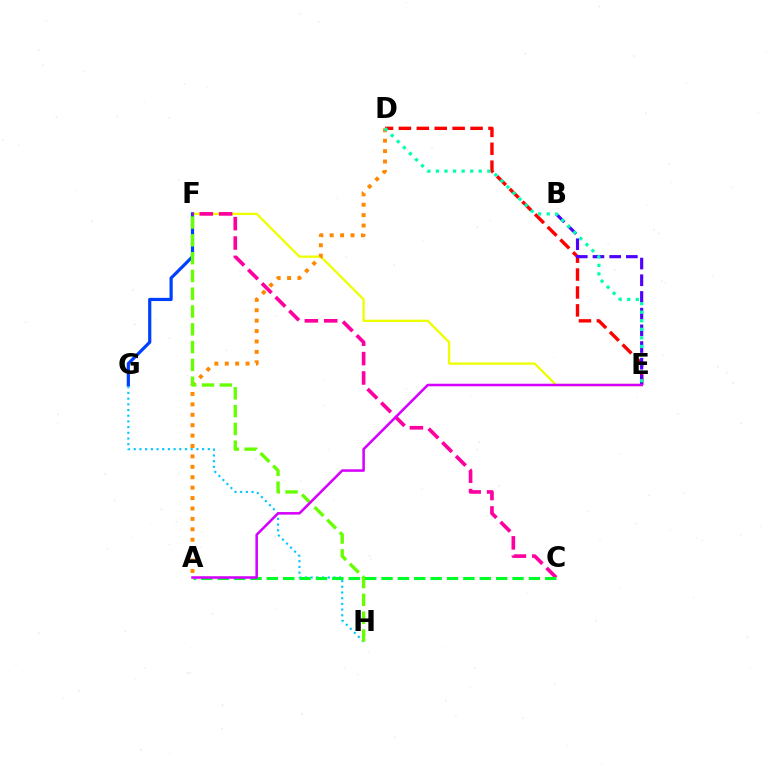{('D', 'E'): [{'color': '#ff0000', 'line_style': 'dashed', 'thickness': 2.43}, {'color': '#00ffaf', 'line_style': 'dotted', 'thickness': 2.33}], ('E', 'F'): [{'color': '#eeff00', 'line_style': 'solid', 'thickness': 1.66}], ('F', 'G'): [{'color': '#003fff', 'line_style': 'solid', 'thickness': 2.3}], ('G', 'H'): [{'color': '#00c7ff', 'line_style': 'dotted', 'thickness': 1.55}], ('C', 'F'): [{'color': '#ff00a0', 'line_style': 'dashed', 'thickness': 2.63}], ('A', 'D'): [{'color': '#ff8800', 'line_style': 'dotted', 'thickness': 2.83}], ('B', 'E'): [{'color': '#4f00ff', 'line_style': 'dashed', 'thickness': 2.27}], ('F', 'H'): [{'color': '#66ff00', 'line_style': 'dashed', 'thickness': 2.42}], ('A', 'C'): [{'color': '#00ff27', 'line_style': 'dashed', 'thickness': 2.22}], ('A', 'E'): [{'color': '#d600ff', 'line_style': 'solid', 'thickness': 1.83}]}